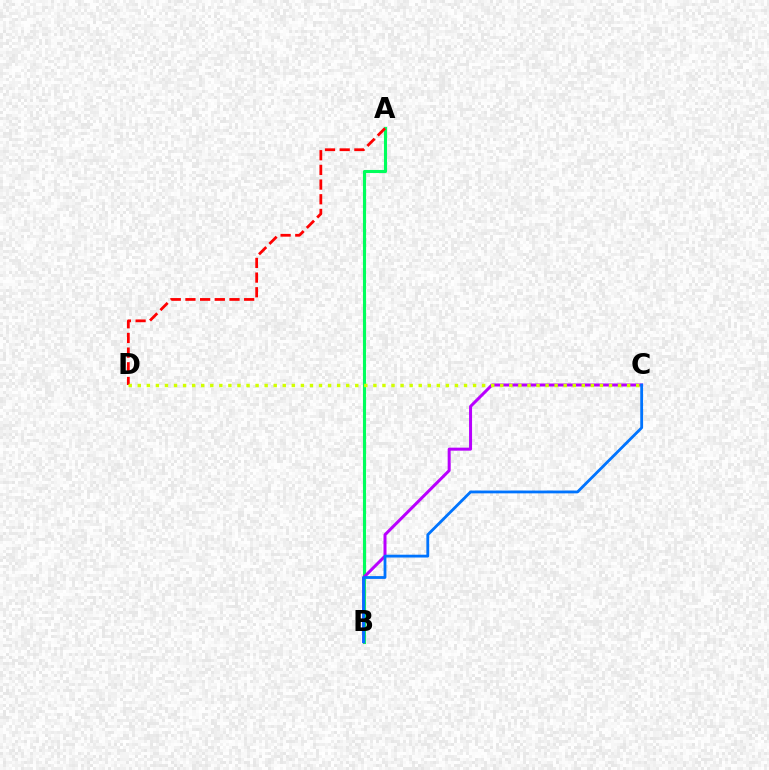{('A', 'B'): [{'color': '#00ff5c', 'line_style': 'solid', 'thickness': 2.23}], ('B', 'C'): [{'color': '#b900ff', 'line_style': 'solid', 'thickness': 2.16}, {'color': '#0074ff', 'line_style': 'solid', 'thickness': 2.02}], ('A', 'D'): [{'color': '#ff0000', 'line_style': 'dashed', 'thickness': 1.99}], ('C', 'D'): [{'color': '#d1ff00', 'line_style': 'dotted', 'thickness': 2.46}]}